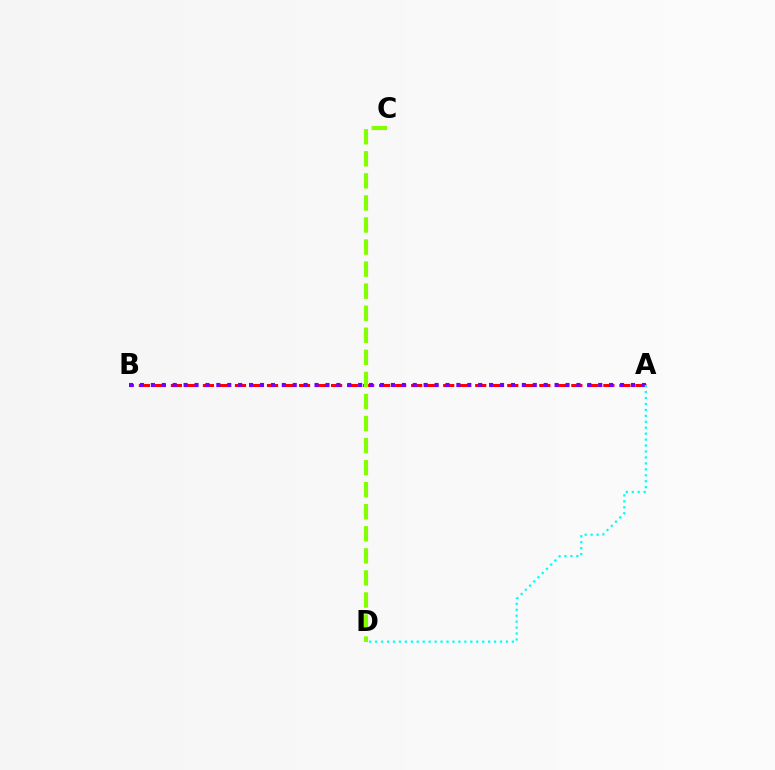{('A', 'B'): [{'color': '#ff0000', 'line_style': 'dashed', 'thickness': 2.18}, {'color': '#7200ff', 'line_style': 'dotted', 'thickness': 2.96}], ('C', 'D'): [{'color': '#84ff00', 'line_style': 'dashed', 'thickness': 3.0}], ('A', 'D'): [{'color': '#00fff6', 'line_style': 'dotted', 'thickness': 1.62}]}